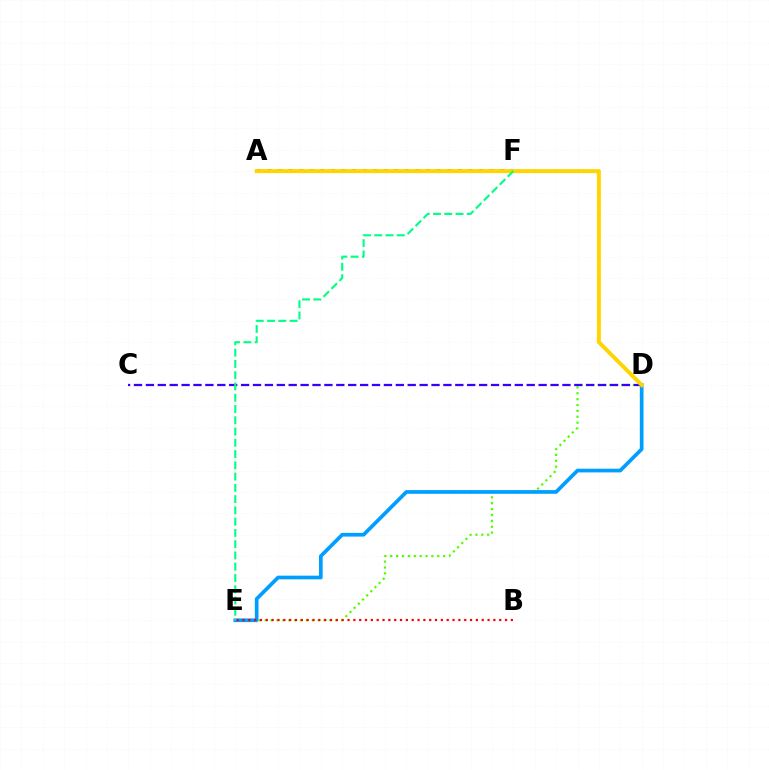{('A', 'F'): [{'color': '#ff00ed', 'line_style': 'dotted', 'thickness': 2.87}], ('D', 'E'): [{'color': '#4fff00', 'line_style': 'dotted', 'thickness': 1.6}, {'color': '#009eff', 'line_style': 'solid', 'thickness': 2.66}], ('B', 'E'): [{'color': '#ff0000', 'line_style': 'dotted', 'thickness': 1.59}], ('C', 'D'): [{'color': '#3700ff', 'line_style': 'dashed', 'thickness': 1.62}], ('A', 'D'): [{'color': '#ffd500', 'line_style': 'solid', 'thickness': 2.85}], ('E', 'F'): [{'color': '#00ff86', 'line_style': 'dashed', 'thickness': 1.53}]}